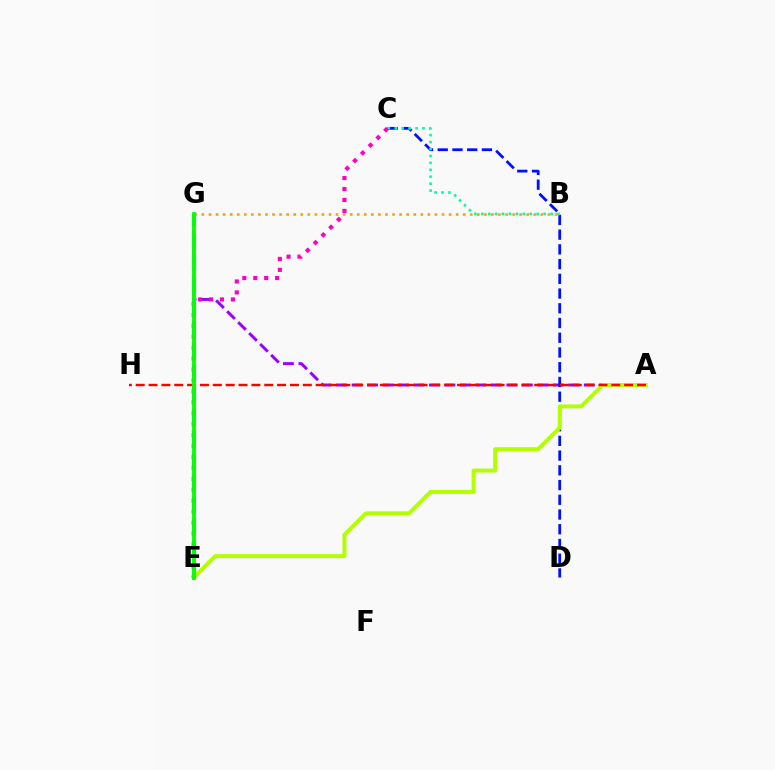{('A', 'G'): [{'color': '#9b00ff', 'line_style': 'dashed', 'thickness': 2.1}], ('B', 'G'): [{'color': '#ffa500', 'line_style': 'dotted', 'thickness': 1.92}], ('C', 'D'): [{'color': '#0010ff', 'line_style': 'dashed', 'thickness': 2.0}], ('E', 'G'): [{'color': '#00b5ff', 'line_style': 'dashed', 'thickness': 2.99}, {'color': '#08ff00', 'line_style': 'solid', 'thickness': 2.76}], ('B', 'C'): [{'color': '#00ff9d', 'line_style': 'dotted', 'thickness': 1.88}], ('A', 'E'): [{'color': '#b3ff00', 'line_style': 'solid', 'thickness': 2.84}], ('A', 'H'): [{'color': '#ff0000', 'line_style': 'dashed', 'thickness': 1.75}], ('C', 'E'): [{'color': '#ff00bd', 'line_style': 'dotted', 'thickness': 2.97}]}